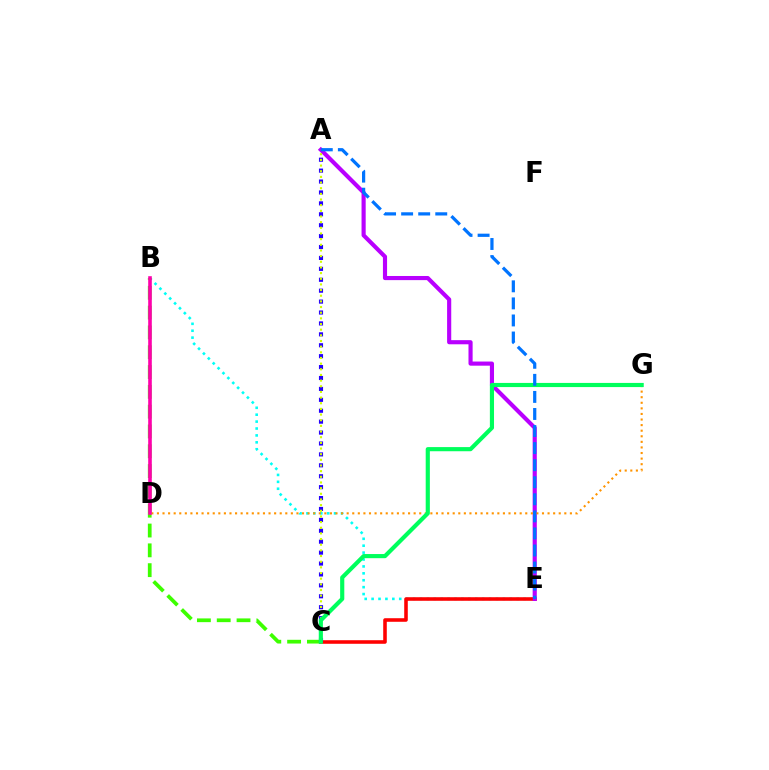{('B', 'E'): [{'color': '#00fff6', 'line_style': 'dotted', 'thickness': 1.88}], ('B', 'C'): [{'color': '#3dff00', 'line_style': 'dashed', 'thickness': 2.69}], ('C', 'E'): [{'color': '#ff0000', 'line_style': 'solid', 'thickness': 2.57}], ('A', 'C'): [{'color': '#2500ff', 'line_style': 'dotted', 'thickness': 2.97}, {'color': '#d1ff00', 'line_style': 'dotted', 'thickness': 1.54}], ('A', 'E'): [{'color': '#b900ff', 'line_style': 'solid', 'thickness': 2.98}, {'color': '#0074ff', 'line_style': 'dashed', 'thickness': 2.32}], ('D', 'G'): [{'color': '#ff9400', 'line_style': 'dotted', 'thickness': 1.52}], ('B', 'D'): [{'color': '#ff00ac', 'line_style': 'solid', 'thickness': 2.59}], ('C', 'G'): [{'color': '#00ff5c', 'line_style': 'solid', 'thickness': 2.99}]}